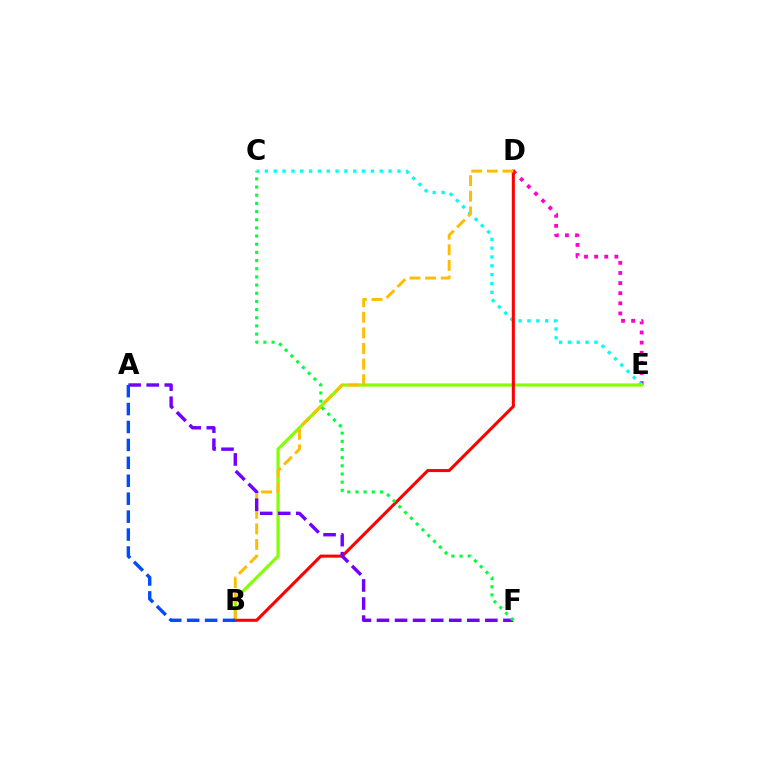{('D', 'E'): [{'color': '#ff00cf', 'line_style': 'dotted', 'thickness': 2.75}], ('C', 'E'): [{'color': '#00fff6', 'line_style': 'dotted', 'thickness': 2.4}], ('B', 'E'): [{'color': '#84ff00', 'line_style': 'solid', 'thickness': 2.29}], ('B', 'D'): [{'color': '#ff0000', 'line_style': 'solid', 'thickness': 2.21}, {'color': '#ffbd00', 'line_style': 'dashed', 'thickness': 2.12}], ('A', 'F'): [{'color': '#7200ff', 'line_style': 'dashed', 'thickness': 2.45}], ('A', 'B'): [{'color': '#004bff', 'line_style': 'dashed', 'thickness': 2.44}], ('C', 'F'): [{'color': '#00ff39', 'line_style': 'dotted', 'thickness': 2.22}]}